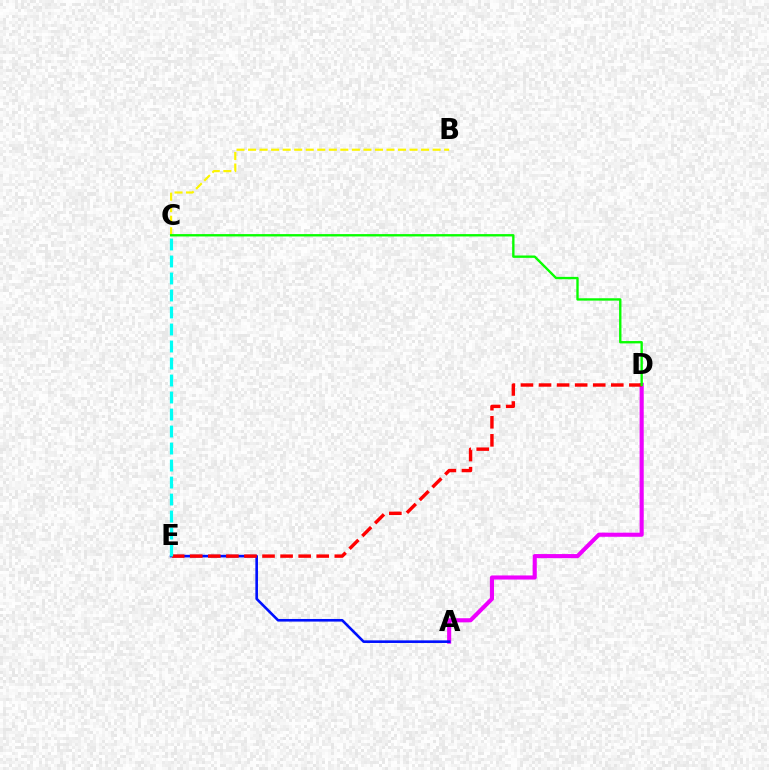{('A', 'D'): [{'color': '#ee00ff', 'line_style': 'solid', 'thickness': 2.95}], ('A', 'E'): [{'color': '#0010ff', 'line_style': 'solid', 'thickness': 1.88}], ('B', 'C'): [{'color': '#fcf500', 'line_style': 'dashed', 'thickness': 1.57}], ('D', 'E'): [{'color': '#ff0000', 'line_style': 'dashed', 'thickness': 2.45}], ('C', 'D'): [{'color': '#08ff00', 'line_style': 'solid', 'thickness': 1.7}], ('C', 'E'): [{'color': '#00fff6', 'line_style': 'dashed', 'thickness': 2.31}]}